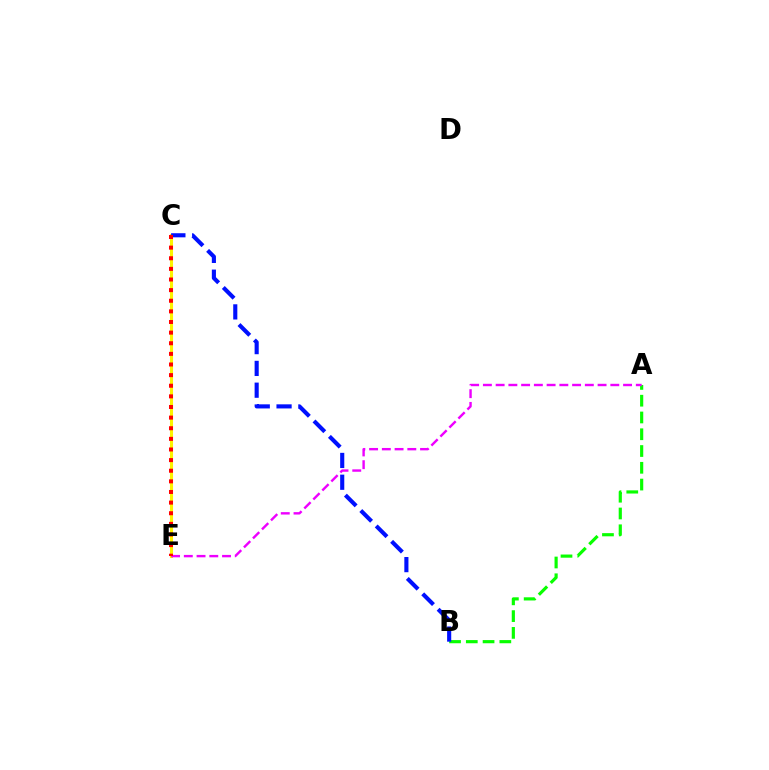{('C', 'E'): [{'color': '#00fff6', 'line_style': 'dotted', 'thickness': 1.83}, {'color': '#fcf500', 'line_style': 'solid', 'thickness': 2.2}, {'color': '#ff0000', 'line_style': 'dotted', 'thickness': 2.89}], ('A', 'B'): [{'color': '#08ff00', 'line_style': 'dashed', 'thickness': 2.28}], ('A', 'E'): [{'color': '#ee00ff', 'line_style': 'dashed', 'thickness': 1.73}], ('B', 'C'): [{'color': '#0010ff', 'line_style': 'dashed', 'thickness': 2.96}]}